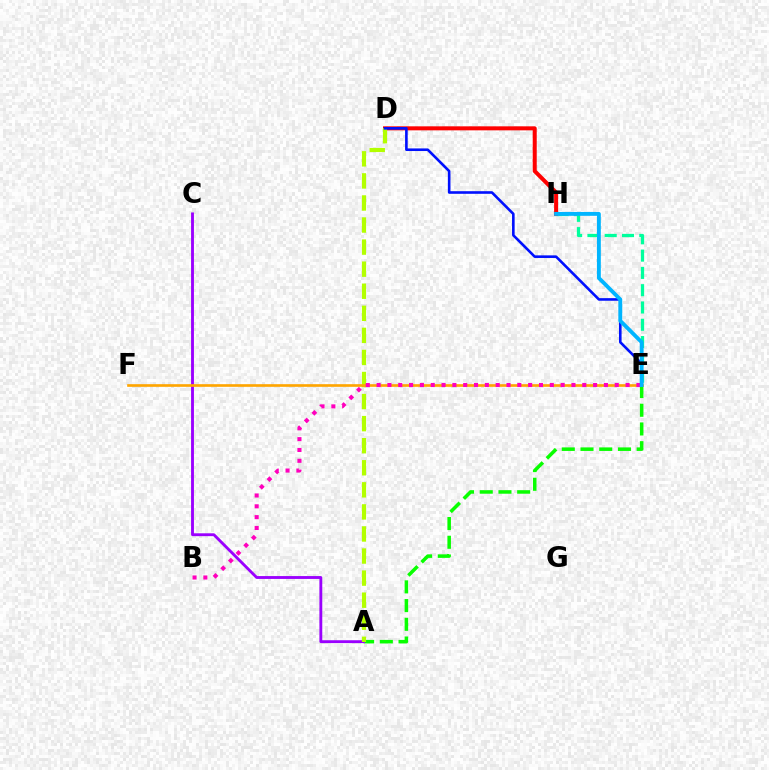{('A', 'E'): [{'color': '#08ff00', 'line_style': 'dashed', 'thickness': 2.54}], ('E', 'H'): [{'color': '#00ff9d', 'line_style': 'dashed', 'thickness': 2.35}, {'color': '#00b5ff', 'line_style': 'solid', 'thickness': 2.79}], ('D', 'H'): [{'color': '#ff0000', 'line_style': 'solid', 'thickness': 2.89}], ('A', 'C'): [{'color': '#9b00ff', 'line_style': 'solid', 'thickness': 2.06}], ('A', 'D'): [{'color': '#b3ff00', 'line_style': 'dashed', 'thickness': 3.0}], ('E', 'F'): [{'color': '#ffa500', 'line_style': 'solid', 'thickness': 1.91}], ('D', 'E'): [{'color': '#0010ff', 'line_style': 'solid', 'thickness': 1.88}], ('B', 'E'): [{'color': '#ff00bd', 'line_style': 'dotted', 'thickness': 2.94}]}